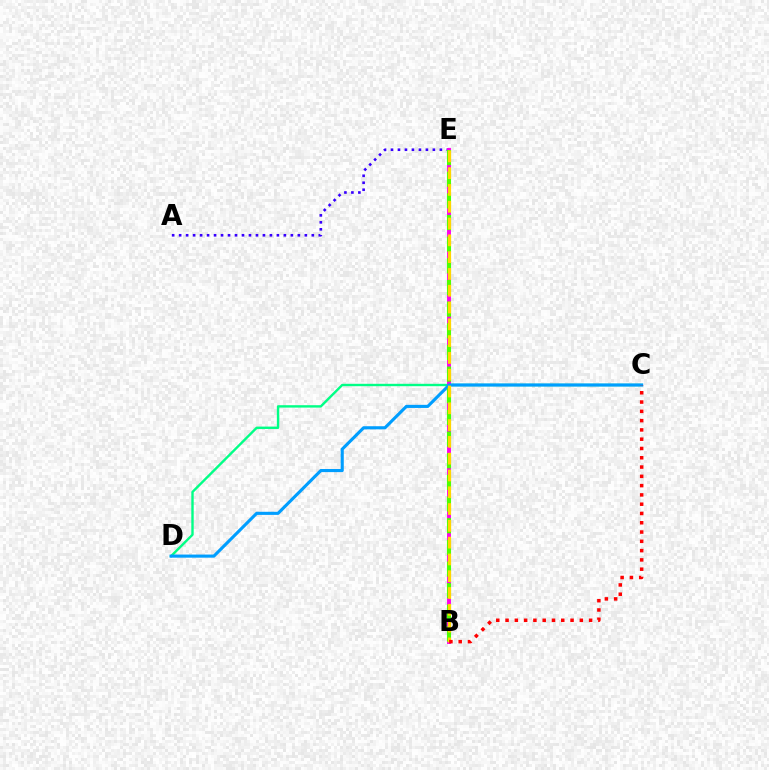{('A', 'E'): [{'color': '#3700ff', 'line_style': 'dotted', 'thickness': 1.9}], ('C', 'D'): [{'color': '#00ff86', 'line_style': 'solid', 'thickness': 1.72}, {'color': '#009eff', 'line_style': 'solid', 'thickness': 2.24}], ('B', 'E'): [{'color': '#ff00ed', 'line_style': 'solid', 'thickness': 2.81}, {'color': '#4fff00', 'line_style': 'dashed', 'thickness': 2.94}, {'color': '#ffd500', 'line_style': 'dashed', 'thickness': 2.28}], ('B', 'C'): [{'color': '#ff0000', 'line_style': 'dotted', 'thickness': 2.52}]}